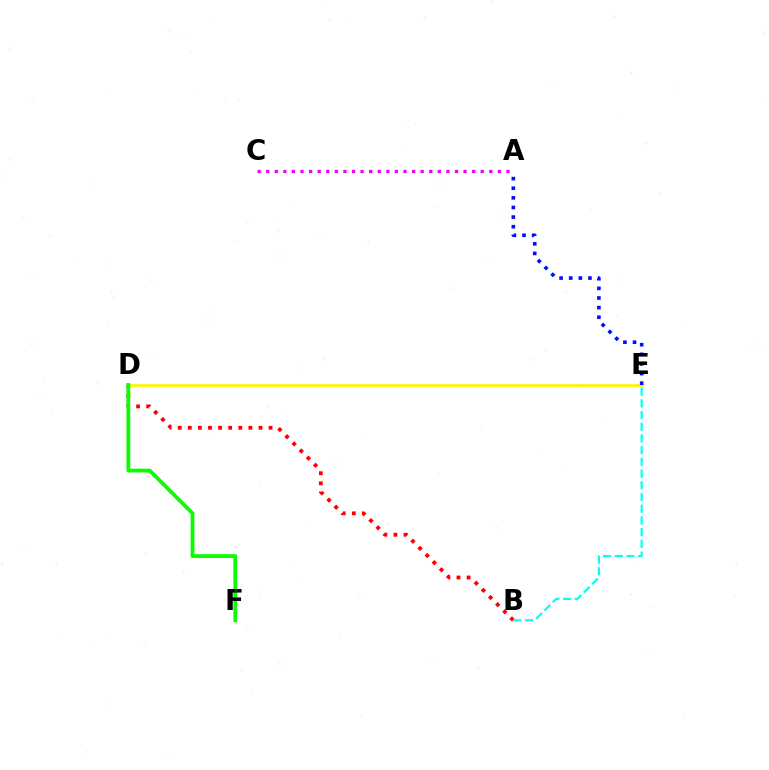{('B', 'D'): [{'color': '#ff0000', 'line_style': 'dotted', 'thickness': 2.74}], ('D', 'E'): [{'color': '#fcf500', 'line_style': 'solid', 'thickness': 1.91}], ('B', 'E'): [{'color': '#00fff6', 'line_style': 'dashed', 'thickness': 1.59}], ('A', 'C'): [{'color': '#ee00ff', 'line_style': 'dotted', 'thickness': 2.33}], ('D', 'F'): [{'color': '#08ff00', 'line_style': 'solid', 'thickness': 2.72}], ('A', 'E'): [{'color': '#0010ff', 'line_style': 'dotted', 'thickness': 2.61}]}